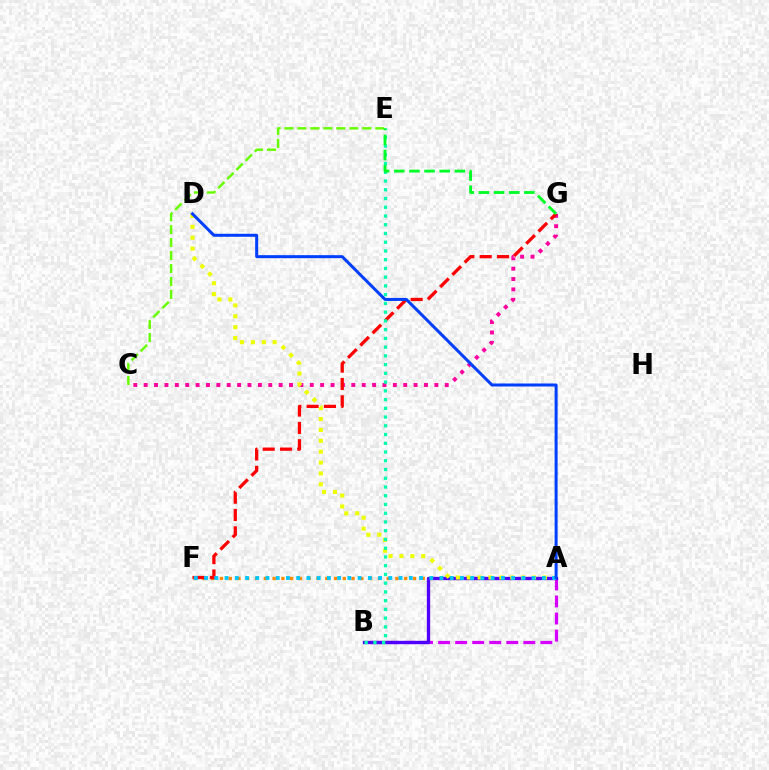{('A', 'B'): [{'color': '#d600ff', 'line_style': 'dashed', 'thickness': 2.32}, {'color': '#4f00ff', 'line_style': 'solid', 'thickness': 2.39}], ('A', 'F'): [{'color': '#ff8800', 'line_style': 'dotted', 'thickness': 2.38}, {'color': '#00c7ff', 'line_style': 'dotted', 'thickness': 2.78}], ('C', 'G'): [{'color': '#ff00a0', 'line_style': 'dotted', 'thickness': 2.82}], ('A', 'D'): [{'color': '#eeff00', 'line_style': 'dotted', 'thickness': 2.96}, {'color': '#003fff', 'line_style': 'solid', 'thickness': 2.17}], ('F', 'G'): [{'color': '#ff0000', 'line_style': 'dashed', 'thickness': 2.36}], ('B', 'E'): [{'color': '#00ffaf', 'line_style': 'dotted', 'thickness': 2.38}], ('C', 'E'): [{'color': '#66ff00', 'line_style': 'dashed', 'thickness': 1.76}], ('E', 'G'): [{'color': '#00ff27', 'line_style': 'dashed', 'thickness': 2.06}]}